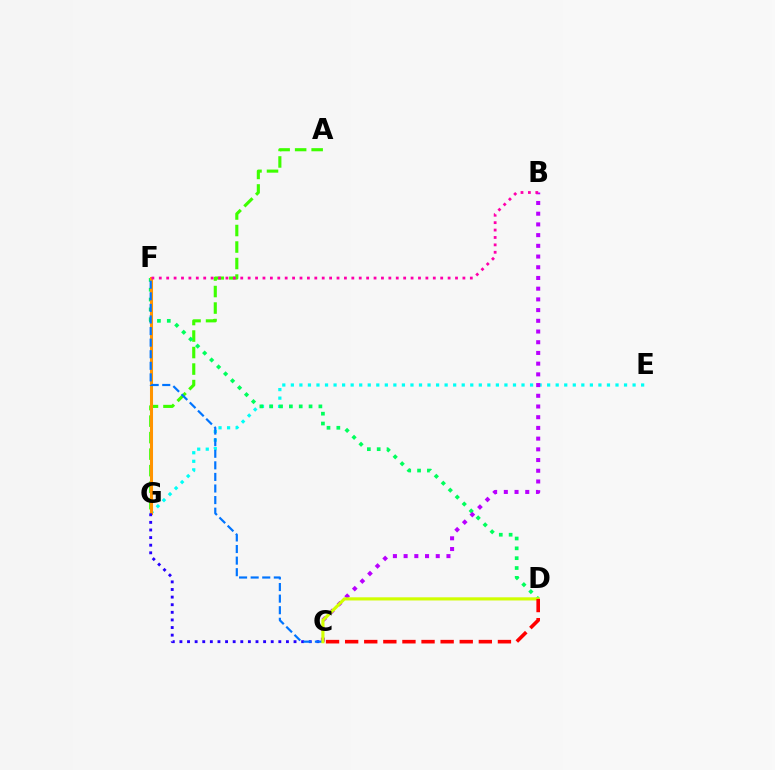{('E', 'G'): [{'color': '#00fff6', 'line_style': 'dotted', 'thickness': 2.32}], ('A', 'G'): [{'color': '#3dff00', 'line_style': 'dashed', 'thickness': 2.24}], ('D', 'F'): [{'color': '#00ff5c', 'line_style': 'dotted', 'thickness': 2.67}], ('F', 'G'): [{'color': '#ff9400', 'line_style': 'solid', 'thickness': 2.2}], ('C', 'G'): [{'color': '#2500ff', 'line_style': 'dotted', 'thickness': 2.07}], ('B', 'C'): [{'color': '#b900ff', 'line_style': 'dotted', 'thickness': 2.91}], ('C', 'F'): [{'color': '#0074ff', 'line_style': 'dashed', 'thickness': 1.57}], ('C', 'D'): [{'color': '#d1ff00', 'line_style': 'solid', 'thickness': 2.27}, {'color': '#ff0000', 'line_style': 'dashed', 'thickness': 2.59}], ('B', 'F'): [{'color': '#ff00ac', 'line_style': 'dotted', 'thickness': 2.01}]}